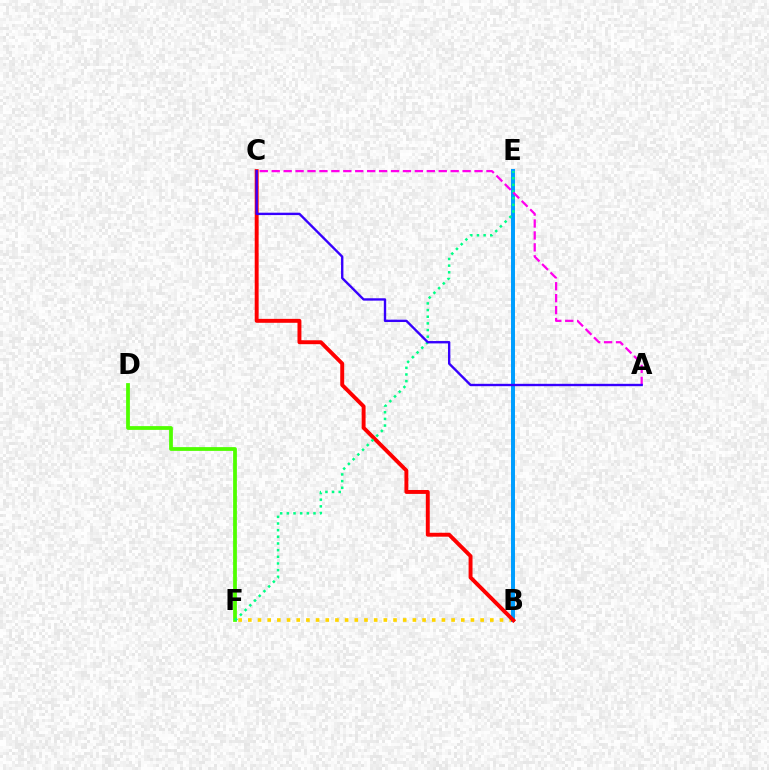{('B', 'F'): [{'color': '#ffd500', 'line_style': 'dotted', 'thickness': 2.63}], ('B', 'E'): [{'color': '#009eff', 'line_style': 'solid', 'thickness': 2.86}], ('D', 'F'): [{'color': '#4fff00', 'line_style': 'solid', 'thickness': 2.71}], ('B', 'C'): [{'color': '#ff0000', 'line_style': 'solid', 'thickness': 2.82}], ('E', 'F'): [{'color': '#00ff86', 'line_style': 'dotted', 'thickness': 1.81}], ('A', 'C'): [{'color': '#ff00ed', 'line_style': 'dashed', 'thickness': 1.62}, {'color': '#3700ff', 'line_style': 'solid', 'thickness': 1.71}]}